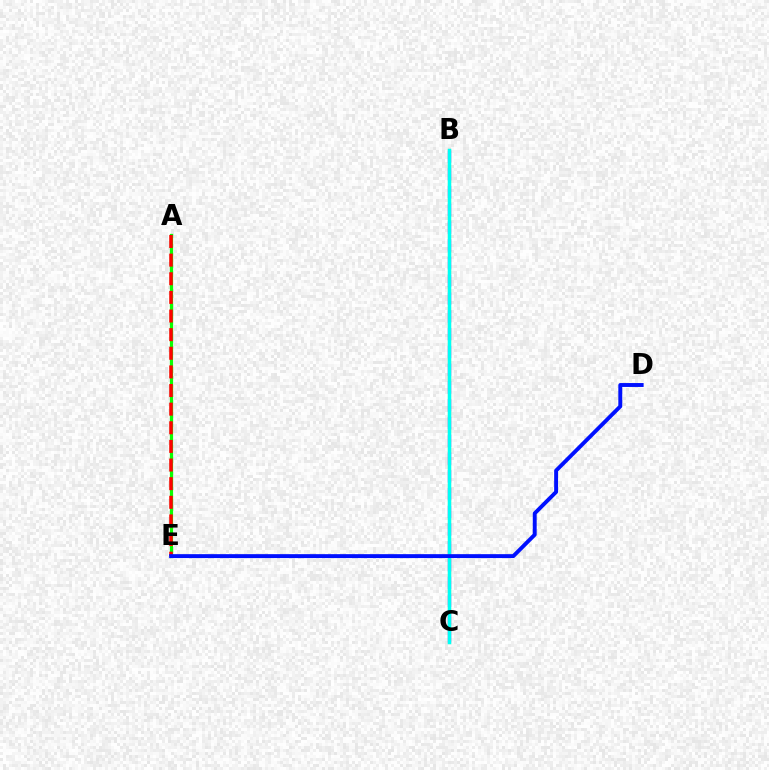{('B', 'C'): [{'color': '#fcf500', 'line_style': 'solid', 'thickness': 2.26}, {'color': '#ee00ff', 'line_style': 'dashed', 'thickness': 2.41}, {'color': '#00fff6', 'line_style': 'solid', 'thickness': 2.52}], ('A', 'E'): [{'color': '#08ff00', 'line_style': 'solid', 'thickness': 2.34}, {'color': '#ff0000', 'line_style': 'dashed', 'thickness': 2.53}], ('D', 'E'): [{'color': '#0010ff', 'line_style': 'solid', 'thickness': 2.81}]}